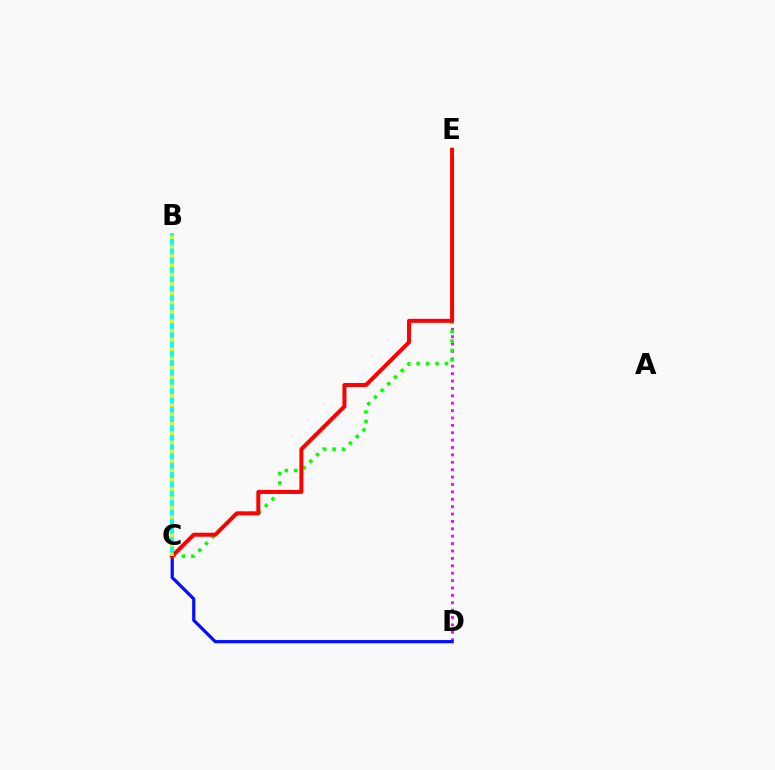{('B', 'C'): [{'color': '#00fff6', 'line_style': 'solid', 'thickness': 2.85}, {'color': '#fcf500', 'line_style': 'dotted', 'thickness': 2.53}], ('D', 'E'): [{'color': '#ee00ff', 'line_style': 'dotted', 'thickness': 2.01}], ('C', 'D'): [{'color': '#0010ff', 'line_style': 'solid', 'thickness': 2.32}], ('C', 'E'): [{'color': '#08ff00', 'line_style': 'dotted', 'thickness': 2.56}, {'color': '#ff0000', 'line_style': 'solid', 'thickness': 2.88}]}